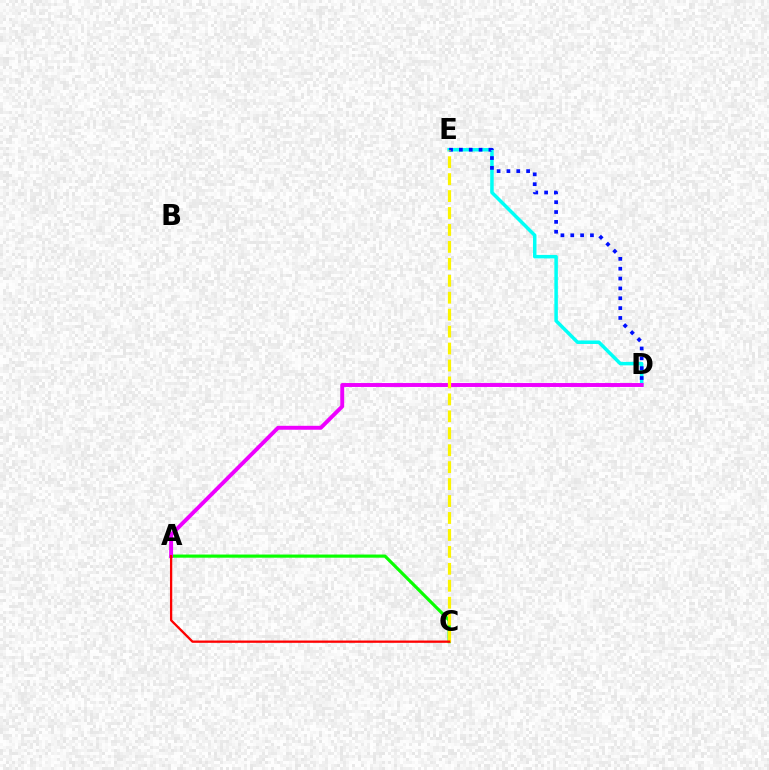{('A', 'C'): [{'color': '#08ff00', 'line_style': 'solid', 'thickness': 2.27}, {'color': '#ff0000', 'line_style': 'solid', 'thickness': 1.65}], ('D', 'E'): [{'color': '#00fff6', 'line_style': 'solid', 'thickness': 2.52}, {'color': '#0010ff', 'line_style': 'dotted', 'thickness': 2.68}], ('A', 'D'): [{'color': '#ee00ff', 'line_style': 'solid', 'thickness': 2.82}], ('C', 'E'): [{'color': '#fcf500', 'line_style': 'dashed', 'thickness': 2.3}]}